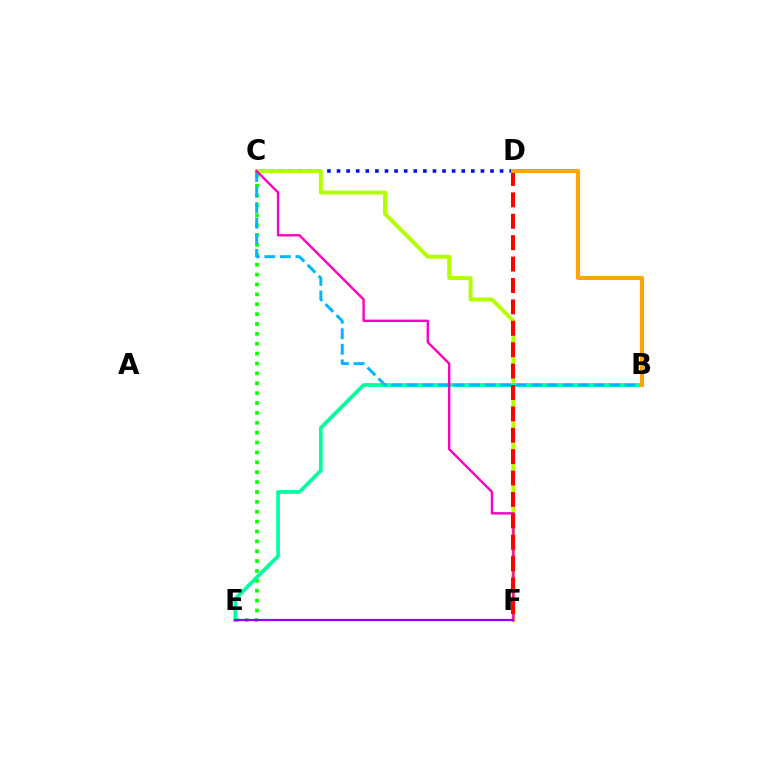{('C', 'D'): [{'color': '#0010ff', 'line_style': 'dotted', 'thickness': 2.61}], ('C', 'E'): [{'color': '#08ff00', 'line_style': 'dotted', 'thickness': 2.68}], ('C', 'F'): [{'color': '#b3ff00', 'line_style': 'solid', 'thickness': 2.84}, {'color': '#ff00bd', 'line_style': 'solid', 'thickness': 1.73}], ('B', 'E'): [{'color': '#00ff9d', 'line_style': 'solid', 'thickness': 2.67}], ('B', 'C'): [{'color': '#00b5ff', 'line_style': 'dashed', 'thickness': 2.11}], ('E', 'F'): [{'color': '#9b00ff', 'line_style': 'solid', 'thickness': 1.59}], ('D', 'F'): [{'color': '#ff0000', 'line_style': 'dashed', 'thickness': 2.91}], ('B', 'D'): [{'color': '#ffa500', 'line_style': 'solid', 'thickness': 2.96}]}